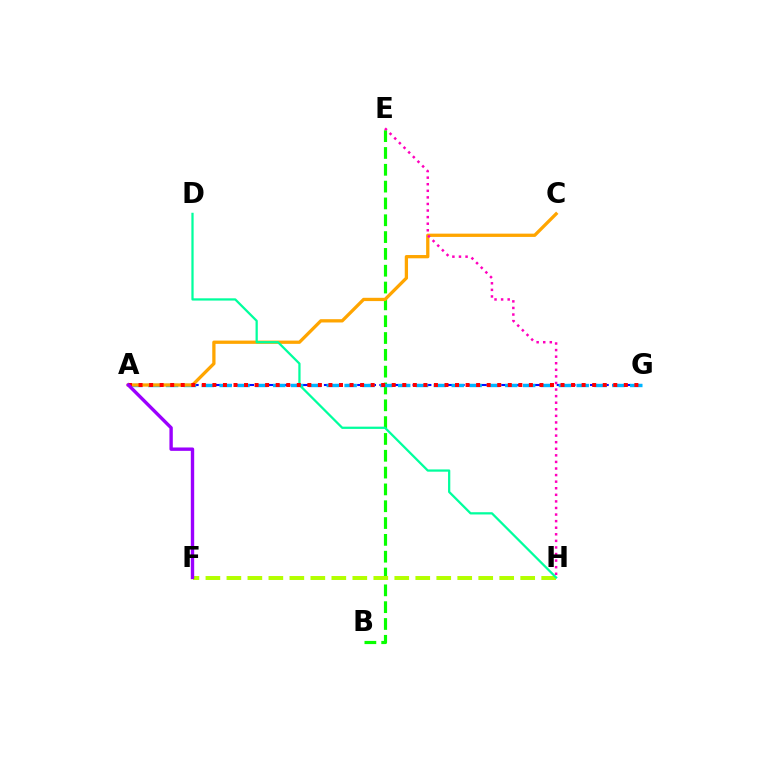{('B', 'E'): [{'color': '#08ff00', 'line_style': 'dashed', 'thickness': 2.29}], ('A', 'G'): [{'color': '#0010ff', 'line_style': 'dashed', 'thickness': 1.51}, {'color': '#00b5ff', 'line_style': 'dashed', 'thickness': 2.43}, {'color': '#ff0000', 'line_style': 'dotted', 'thickness': 2.87}], ('A', 'C'): [{'color': '#ffa500', 'line_style': 'solid', 'thickness': 2.36}], ('F', 'H'): [{'color': '#b3ff00', 'line_style': 'dashed', 'thickness': 2.85}], ('E', 'H'): [{'color': '#ff00bd', 'line_style': 'dotted', 'thickness': 1.79}], ('D', 'H'): [{'color': '#00ff9d', 'line_style': 'solid', 'thickness': 1.62}], ('A', 'F'): [{'color': '#9b00ff', 'line_style': 'solid', 'thickness': 2.43}]}